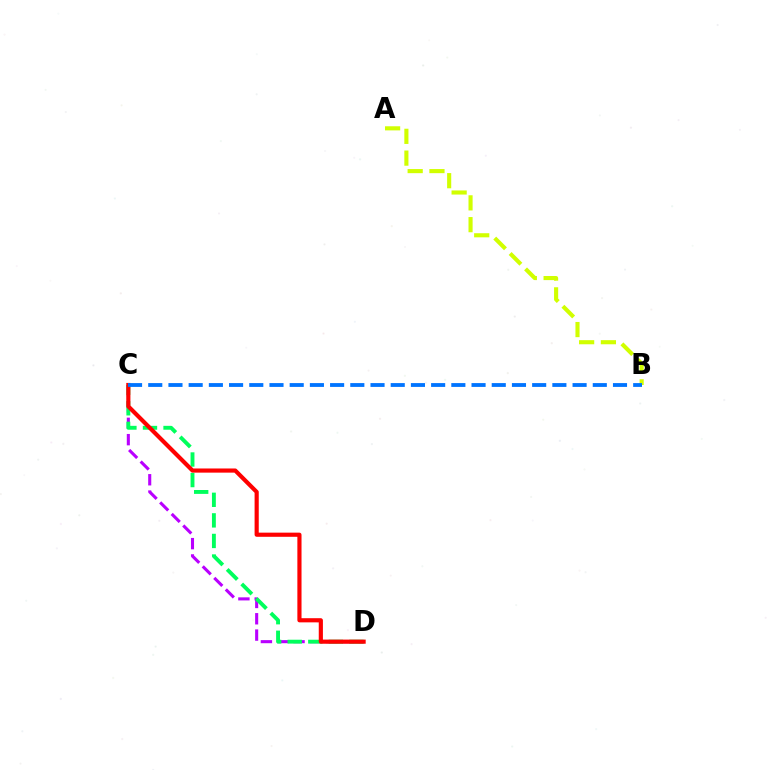{('A', 'B'): [{'color': '#d1ff00', 'line_style': 'dashed', 'thickness': 2.96}], ('C', 'D'): [{'color': '#b900ff', 'line_style': 'dashed', 'thickness': 2.22}, {'color': '#00ff5c', 'line_style': 'dashed', 'thickness': 2.79}, {'color': '#ff0000', 'line_style': 'solid', 'thickness': 2.99}], ('B', 'C'): [{'color': '#0074ff', 'line_style': 'dashed', 'thickness': 2.74}]}